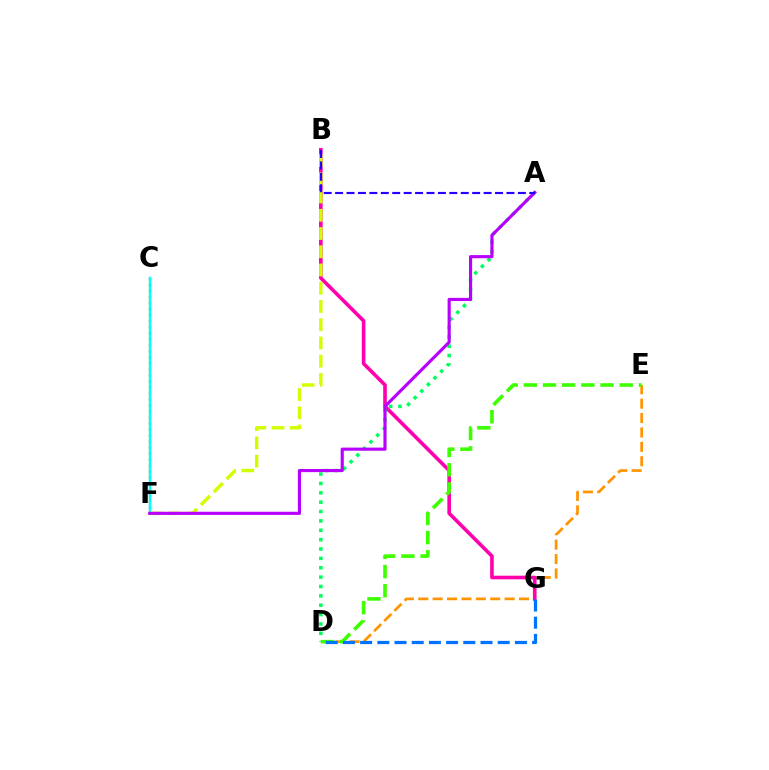{('D', 'E'): [{'color': '#ff9400', 'line_style': 'dashed', 'thickness': 1.95}, {'color': '#3dff00', 'line_style': 'dashed', 'thickness': 2.61}], ('B', 'G'): [{'color': '#ff00ac', 'line_style': 'solid', 'thickness': 2.6}], ('C', 'F'): [{'color': '#ff0000', 'line_style': 'dotted', 'thickness': 1.63}, {'color': '#00fff6', 'line_style': 'solid', 'thickness': 1.76}], ('D', 'G'): [{'color': '#0074ff', 'line_style': 'dashed', 'thickness': 2.34}], ('B', 'F'): [{'color': '#d1ff00', 'line_style': 'dashed', 'thickness': 2.48}], ('A', 'D'): [{'color': '#00ff5c', 'line_style': 'dotted', 'thickness': 2.55}], ('A', 'F'): [{'color': '#b900ff', 'line_style': 'solid', 'thickness': 2.26}], ('A', 'B'): [{'color': '#2500ff', 'line_style': 'dashed', 'thickness': 1.55}]}